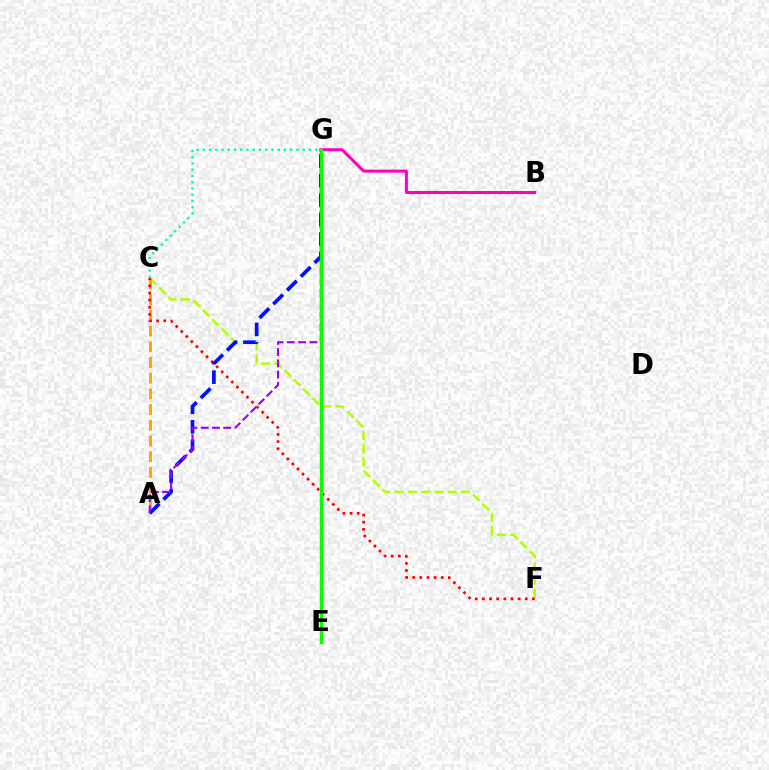{('E', 'G'): [{'color': '#00b5ff', 'line_style': 'dashed', 'thickness': 2.33}, {'color': '#08ff00', 'line_style': 'solid', 'thickness': 2.33}], ('C', 'F'): [{'color': '#b3ff00', 'line_style': 'dashed', 'thickness': 1.8}, {'color': '#ff0000', 'line_style': 'dotted', 'thickness': 1.94}], ('A', 'C'): [{'color': '#ffa500', 'line_style': 'dashed', 'thickness': 2.13}], ('A', 'G'): [{'color': '#0010ff', 'line_style': 'dashed', 'thickness': 2.65}, {'color': '#9b00ff', 'line_style': 'dashed', 'thickness': 1.53}], ('C', 'G'): [{'color': '#00ff9d', 'line_style': 'dotted', 'thickness': 1.7}], ('B', 'G'): [{'color': '#ff00bd', 'line_style': 'solid', 'thickness': 2.18}]}